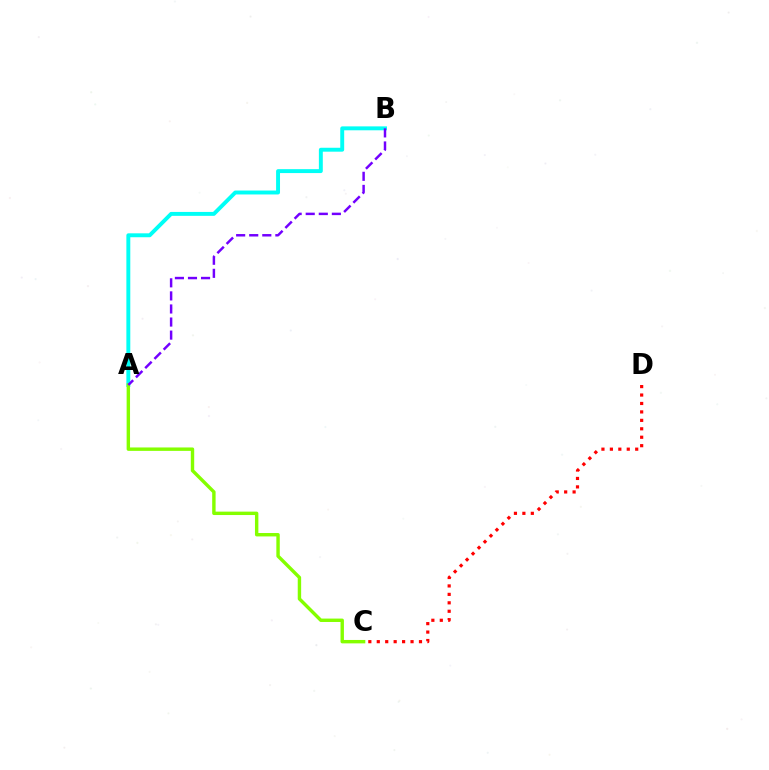{('C', 'D'): [{'color': '#ff0000', 'line_style': 'dotted', 'thickness': 2.29}], ('A', 'B'): [{'color': '#00fff6', 'line_style': 'solid', 'thickness': 2.82}, {'color': '#7200ff', 'line_style': 'dashed', 'thickness': 1.78}], ('A', 'C'): [{'color': '#84ff00', 'line_style': 'solid', 'thickness': 2.45}]}